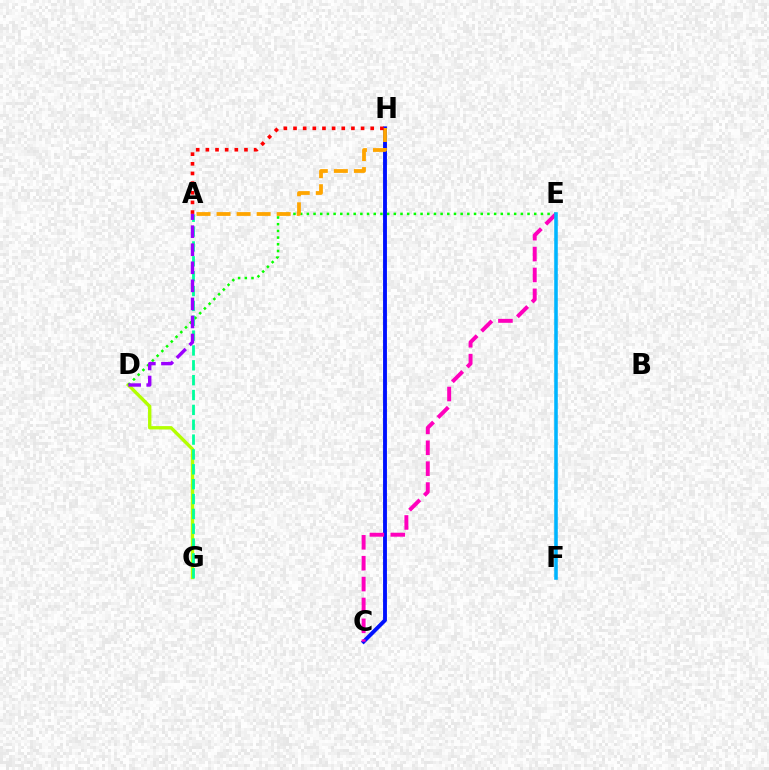{('D', 'G'): [{'color': '#b3ff00', 'line_style': 'solid', 'thickness': 2.41}], ('D', 'E'): [{'color': '#08ff00', 'line_style': 'dotted', 'thickness': 1.82}], ('C', 'H'): [{'color': '#0010ff', 'line_style': 'solid', 'thickness': 2.79}], ('A', 'H'): [{'color': '#ffa500', 'line_style': 'dashed', 'thickness': 2.72}, {'color': '#ff0000', 'line_style': 'dotted', 'thickness': 2.62}], ('A', 'G'): [{'color': '#00ff9d', 'line_style': 'dashed', 'thickness': 2.02}], ('C', 'E'): [{'color': '#ff00bd', 'line_style': 'dashed', 'thickness': 2.84}], ('E', 'F'): [{'color': '#00b5ff', 'line_style': 'solid', 'thickness': 2.56}], ('A', 'D'): [{'color': '#9b00ff', 'line_style': 'dashed', 'thickness': 2.45}]}